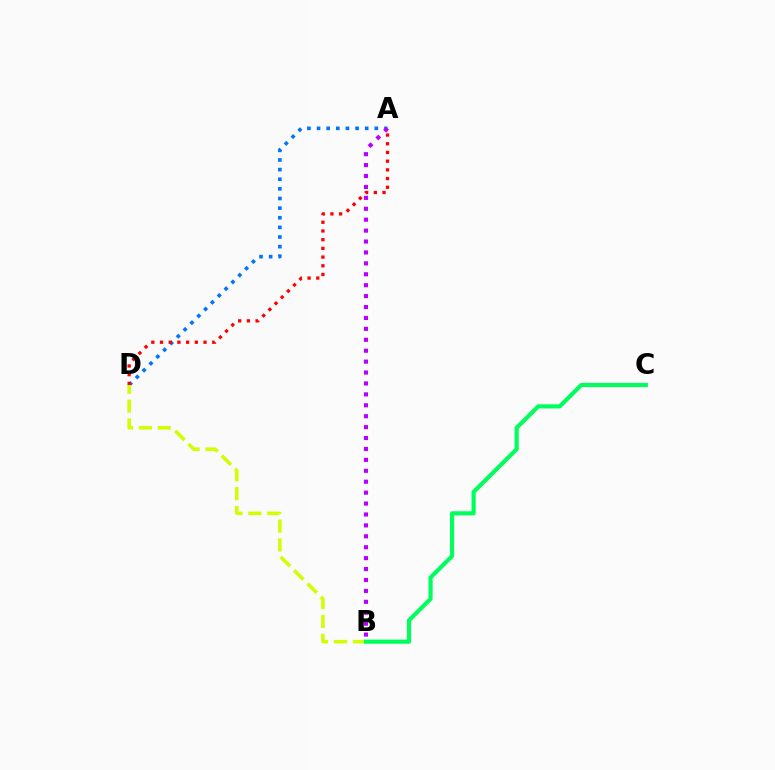{('A', 'D'): [{'color': '#0074ff', 'line_style': 'dotted', 'thickness': 2.62}, {'color': '#ff0000', 'line_style': 'dotted', 'thickness': 2.36}], ('B', 'D'): [{'color': '#d1ff00', 'line_style': 'dashed', 'thickness': 2.57}], ('A', 'B'): [{'color': '#b900ff', 'line_style': 'dotted', 'thickness': 2.97}], ('B', 'C'): [{'color': '#00ff5c', 'line_style': 'solid', 'thickness': 2.99}]}